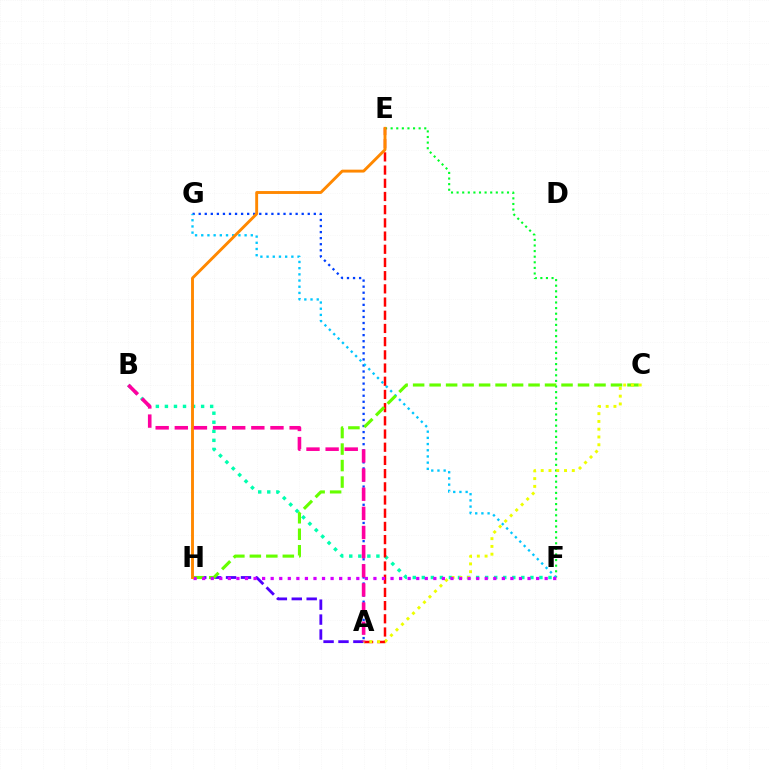{('E', 'F'): [{'color': '#00ff27', 'line_style': 'dotted', 'thickness': 1.52}], ('B', 'F'): [{'color': '#00ffaf', 'line_style': 'dotted', 'thickness': 2.46}], ('A', 'E'): [{'color': '#ff0000', 'line_style': 'dashed', 'thickness': 1.79}], ('A', 'H'): [{'color': '#4f00ff', 'line_style': 'dashed', 'thickness': 2.03}], ('A', 'G'): [{'color': '#003fff', 'line_style': 'dotted', 'thickness': 1.65}], ('F', 'G'): [{'color': '#00c7ff', 'line_style': 'dotted', 'thickness': 1.68}], ('C', 'H'): [{'color': '#66ff00', 'line_style': 'dashed', 'thickness': 2.24}], ('A', 'C'): [{'color': '#eeff00', 'line_style': 'dotted', 'thickness': 2.11}], ('F', 'H'): [{'color': '#d600ff', 'line_style': 'dotted', 'thickness': 2.33}], ('E', 'H'): [{'color': '#ff8800', 'line_style': 'solid', 'thickness': 2.09}], ('A', 'B'): [{'color': '#ff00a0', 'line_style': 'dashed', 'thickness': 2.6}]}